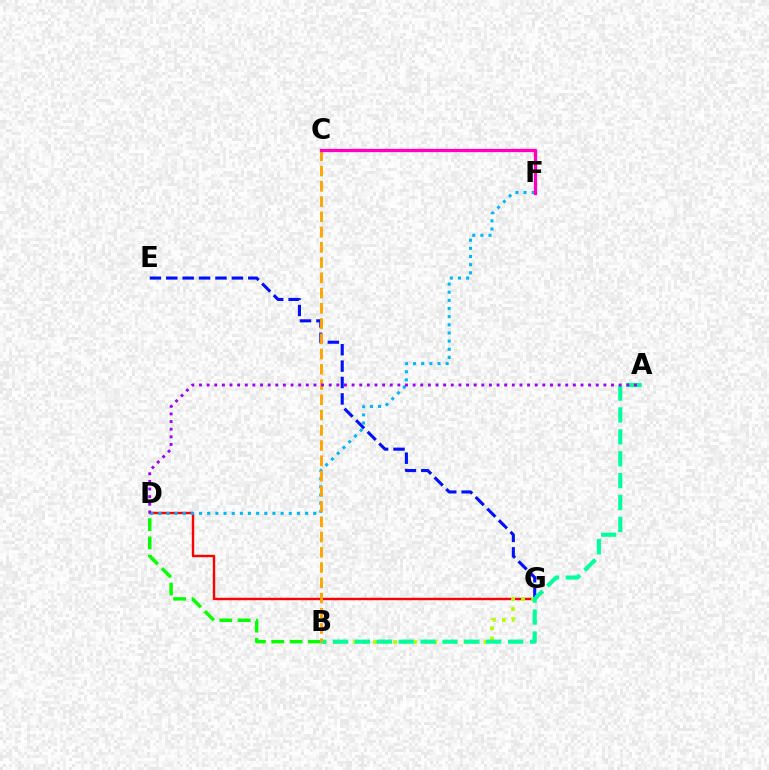{('D', 'G'): [{'color': '#ff0000', 'line_style': 'solid', 'thickness': 1.74}], ('B', 'D'): [{'color': '#08ff00', 'line_style': 'dashed', 'thickness': 2.49}], ('E', 'G'): [{'color': '#0010ff', 'line_style': 'dashed', 'thickness': 2.23}], ('B', 'G'): [{'color': '#b3ff00', 'line_style': 'dotted', 'thickness': 2.73}], ('D', 'F'): [{'color': '#00b5ff', 'line_style': 'dotted', 'thickness': 2.22}], ('A', 'B'): [{'color': '#00ff9d', 'line_style': 'dashed', 'thickness': 2.97}], ('B', 'C'): [{'color': '#ffa500', 'line_style': 'dashed', 'thickness': 2.07}], ('A', 'D'): [{'color': '#9b00ff', 'line_style': 'dotted', 'thickness': 2.07}], ('C', 'F'): [{'color': '#ff00bd', 'line_style': 'solid', 'thickness': 2.38}]}